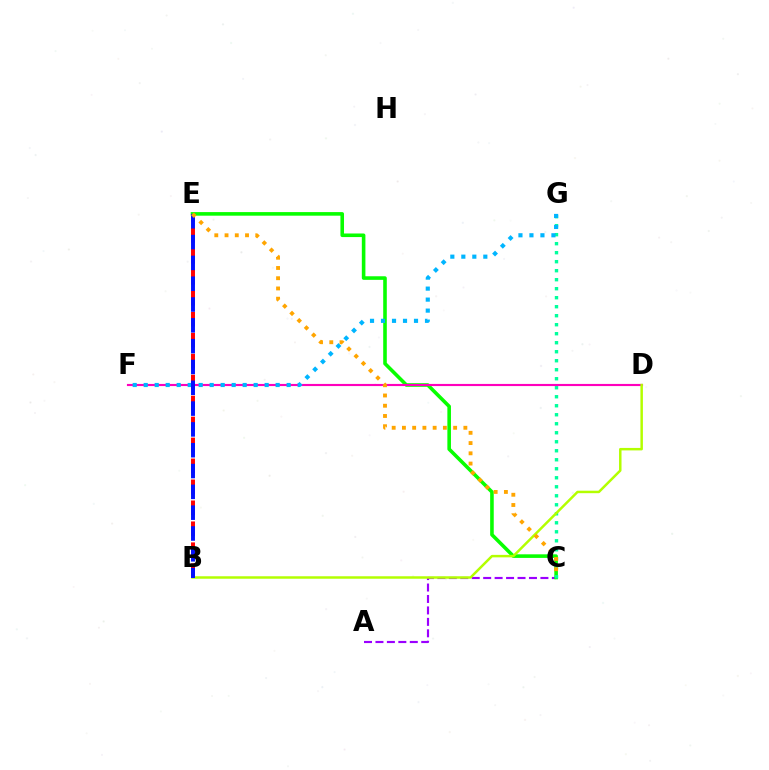{('A', 'C'): [{'color': '#9b00ff', 'line_style': 'dashed', 'thickness': 1.56}], ('C', 'E'): [{'color': '#08ff00', 'line_style': 'solid', 'thickness': 2.58}, {'color': '#ffa500', 'line_style': 'dotted', 'thickness': 2.78}], ('C', 'G'): [{'color': '#00ff9d', 'line_style': 'dotted', 'thickness': 2.45}], ('D', 'F'): [{'color': '#ff00bd', 'line_style': 'solid', 'thickness': 1.54}], ('B', 'D'): [{'color': '#b3ff00', 'line_style': 'solid', 'thickness': 1.79}], ('B', 'E'): [{'color': '#ff0000', 'line_style': 'dashed', 'thickness': 2.85}, {'color': '#0010ff', 'line_style': 'dashed', 'thickness': 2.83}], ('F', 'G'): [{'color': '#00b5ff', 'line_style': 'dotted', 'thickness': 2.99}]}